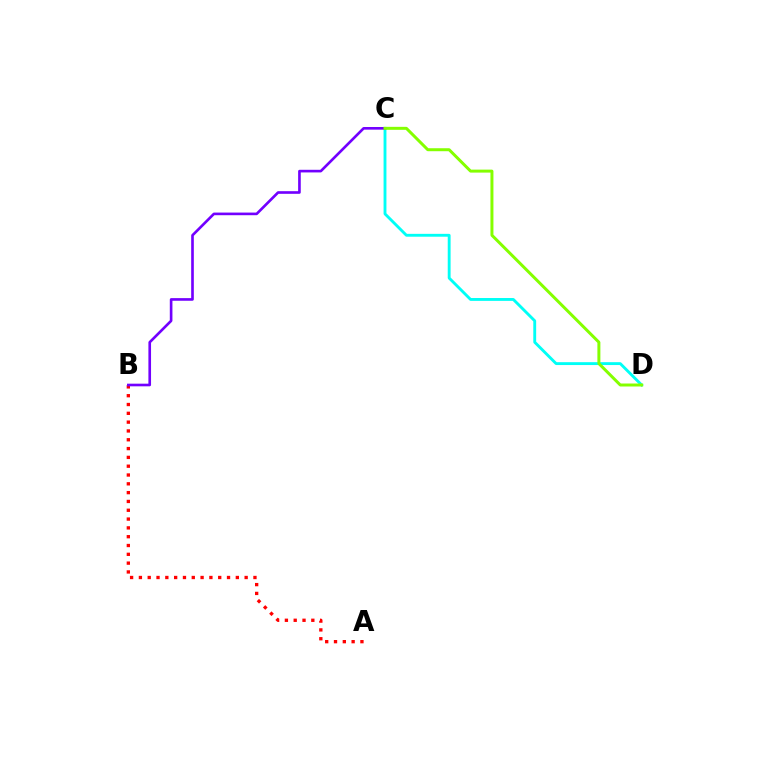{('C', 'D'): [{'color': '#00fff6', 'line_style': 'solid', 'thickness': 2.07}, {'color': '#84ff00', 'line_style': 'solid', 'thickness': 2.15}], ('A', 'B'): [{'color': '#ff0000', 'line_style': 'dotted', 'thickness': 2.39}], ('B', 'C'): [{'color': '#7200ff', 'line_style': 'solid', 'thickness': 1.9}]}